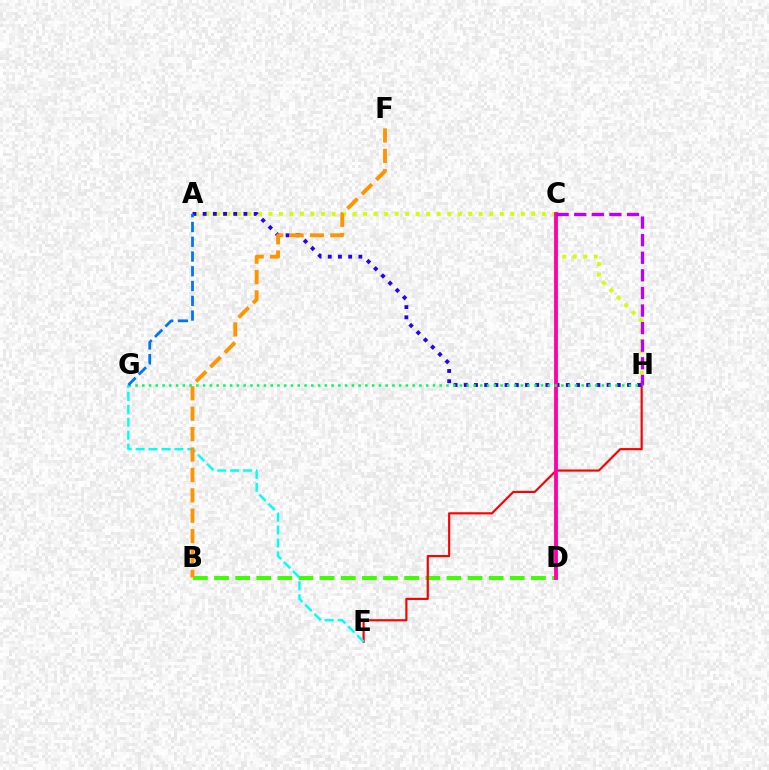{('A', 'H'): [{'color': '#d1ff00', 'line_style': 'dotted', 'thickness': 2.86}, {'color': '#2500ff', 'line_style': 'dotted', 'thickness': 2.77}], ('B', 'D'): [{'color': '#3dff00', 'line_style': 'dashed', 'thickness': 2.87}], ('E', 'H'): [{'color': '#ff0000', 'line_style': 'solid', 'thickness': 1.57}], ('C', 'D'): [{'color': '#ff00ac', 'line_style': 'solid', 'thickness': 2.75}], ('E', 'G'): [{'color': '#00fff6', 'line_style': 'dashed', 'thickness': 1.76}], ('B', 'F'): [{'color': '#ff9400', 'line_style': 'dashed', 'thickness': 2.77}], ('C', 'H'): [{'color': '#b900ff', 'line_style': 'dashed', 'thickness': 2.39}], ('G', 'H'): [{'color': '#00ff5c', 'line_style': 'dotted', 'thickness': 1.84}], ('A', 'G'): [{'color': '#0074ff', 'line_style': 'dashed', 'thickness': 2.01}]}